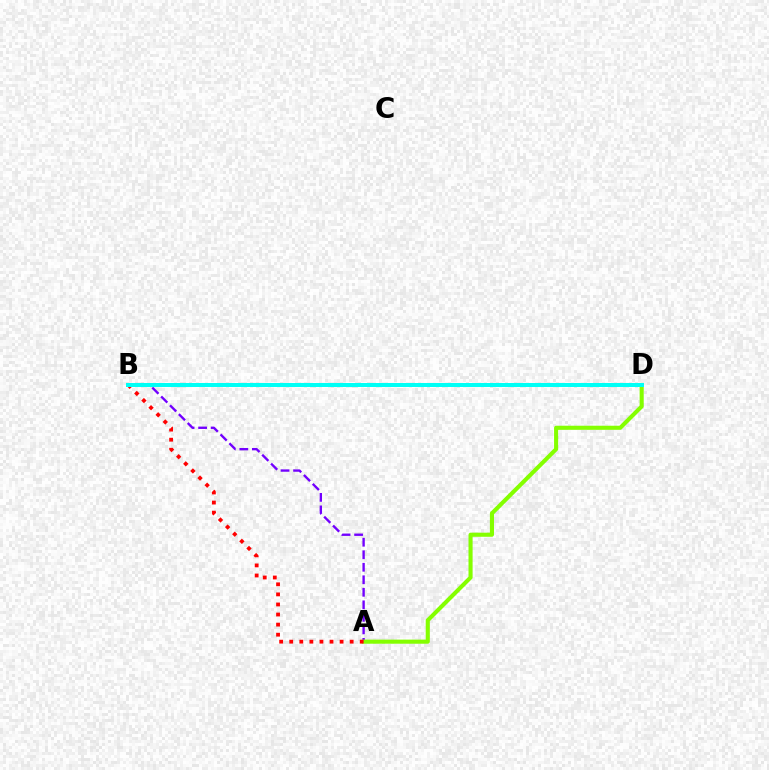{('A', 'B'): [{'color': '#7200ff', 'line_style': 'dashed', 'thickness': 1.7}, {'color': '#ff0000', 'line_style': 'dotted', 'thickness': 2.74}], ('A', 'D'): [{'color': '#84ff00', 'line_style': 'solid', 'thickness': 2.95}], ('B', 'D'): [{'color': '#00fff6', 'line_style': 'solid', 'thickness': 2.88}]}